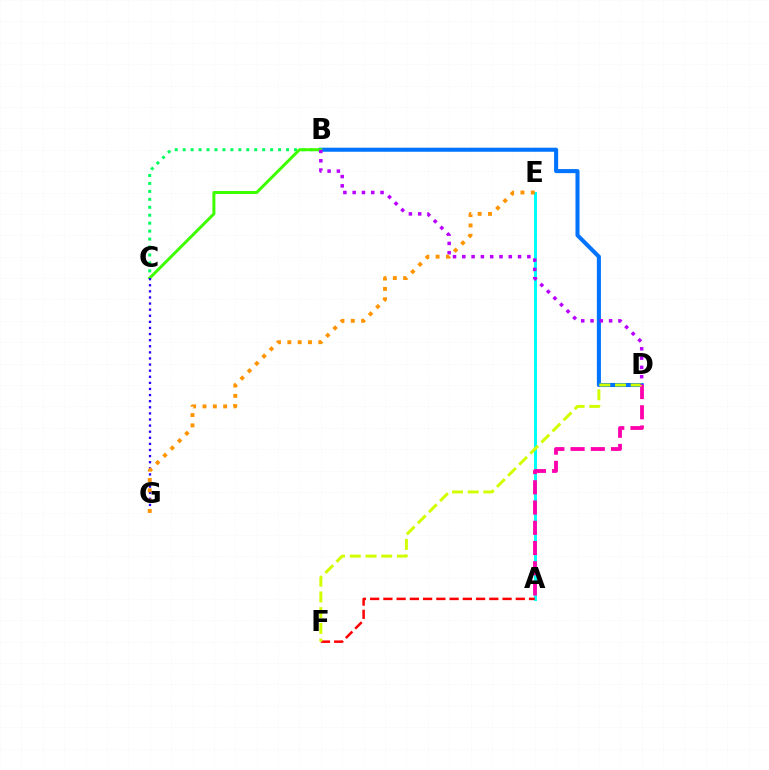{('B', 'D'): [{'color': '#0074ff', 'line_style': 'solid', 'thickness': 2.93}, {'color': '#b900ff', 'line_style': 'dotted', 'thickness': 2.53}], ('B', 'C'): [{'color': '#00ff5c', 'line_style': 'dotted', 'thickness': 2.16}, {'color': '#3dff00', 'line_style': 'solid', 'thickness': 2.15}], ('A', 'E'): [{'color': '#00fff6', 'line_style': 'solid', 'thickness': 2.15}], ('A', 'F'): [{'color': '#ff0000', 'line_style': 'dashed', 'thickness': 1.8}], ('C', 'G'): [{'color': '#2500ff', 'line_style': 'dotted', 'thickness': 1.66}], ('A', 'D'): [{'color': '#ff00ac', 'line_style': 'dashed', 'thickness': 2.75}], ('D', 'F'): [{'color': '#d1ff00', 'line_style': 'dashed', 'thickness': 2.13}], ('E', 'G'): [{'color': '#ff9400', 'line_style': 'dotted', 'thickness': 2.81}]}